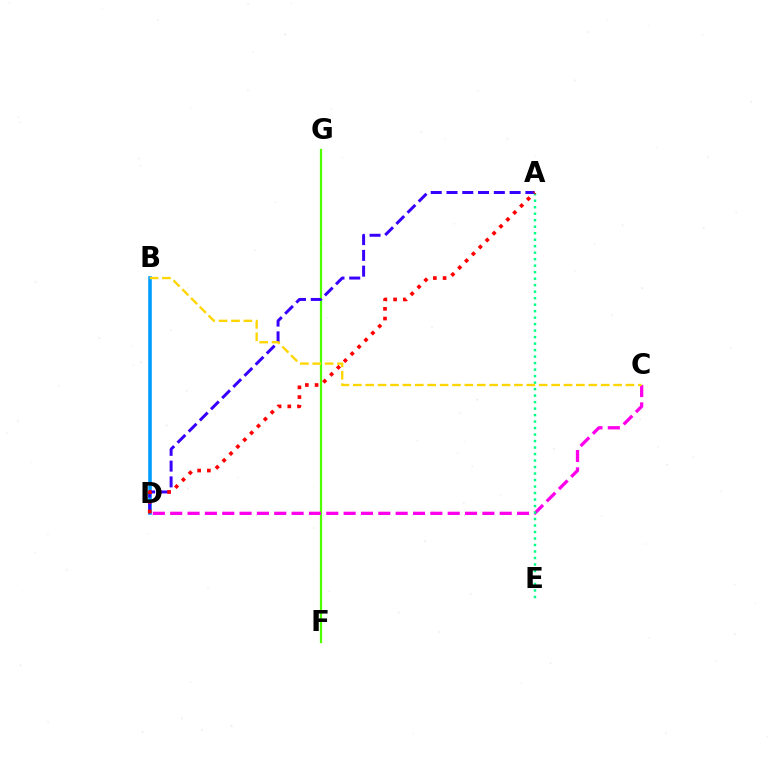{('F', 'G'): [{'color': '#4fff00', 'line_style': 'solid', 'thickness': 1.61}], ('C', 'D'): [{'color': '#ff00ed', 'line_style': 'dashed', 'thickness': 2.36}], ('B', 'D'): [{'color': '#009eff', 'line_style': 'solid', 'thickness': 2.59}], ('A', 'E'): [{'color': '#00ff86', 'line_style': 'dotted', 'thickness': 1.76}], ('A', 'D'): [{'color': '#3700ff', 'line_style': 'dashed', 'thickness': 2.14}, {'color': '#ff0000', 'line_style': 'dotted', 'thickness': 2.64}], ('B', 'C'): [{'color': '#ffd500', 'line_style': 'dashed', 'thickness': 1.68}]}